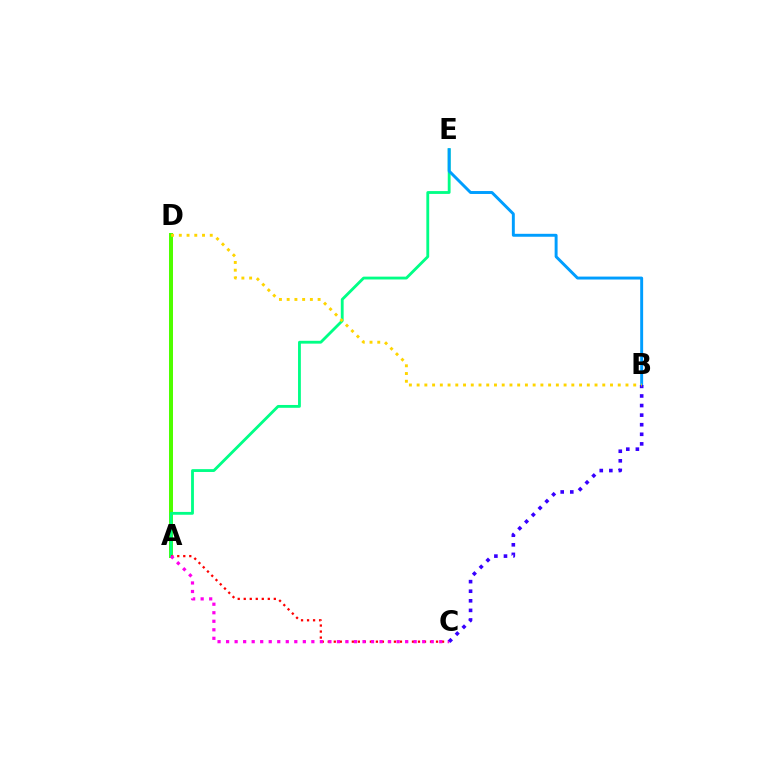{('A', 'D'): [{'color': '#4fff00', 'line_style': 'solid', 'thickness': 2.88}], ('A', 'E'): [{'color': '#00ff86', 'line_style': 'solid', 'thickness': 2.04}], ('B', 'E'): [{'color': '#009eff', 'line_style': 'solid', 'thickness': 2.11}], ('A', 'C'): [{'color': '#ff0000', 'line_style': 'dotted', 'thickness': 1.63}, {'color': '#ff00ed', 'line_style': 'dotted', 'thickness': 2.32}], ('B', 'C'): [{'color': '#3700ff', 'line_style': 'dotted', 'thickness': 2.6}], ('B', 'D'): [{'color': '#ffd500', 'line_style': 'dotted', 'thickness': 2.1}]}